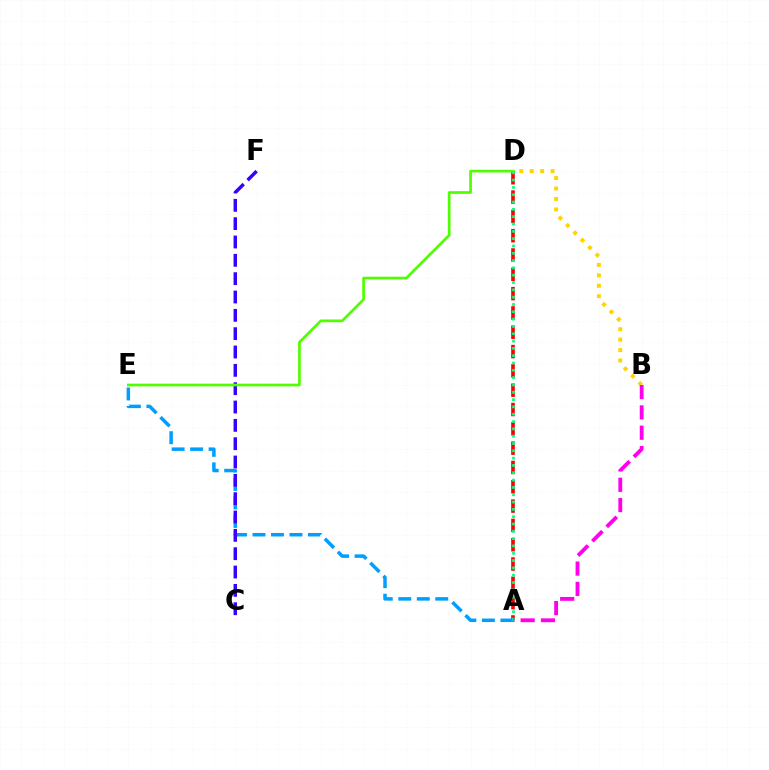{('B', 'D'): [{'color': '#ffd500', 'line_style': 'dotted', 'thickness': 2.84}], ('A', 'D'): [{'color': '#ff0000', 'line_style': 'dashed', 'thickness': 2.62}, {'color': '#00ff86', 'line_style': 'dotted', 'thickness': 1.99}], ('A', 'E'): [{'color': '#009eff', 'line_style': 'dashed', 'thickness': 2.51}], ('C', 'F'): [{'color': '#3700ff', 'line_style': 'dashed', 'thickness': 2.49}], ('D', 'E'): [{'color': '#4fff00', 'line_style': 'solid', 'thickness': 1.94}], ('A', 'B'): [{'color': '#ff00ed', 'line_style': 'dashed', 'thickness': 2.76}]}